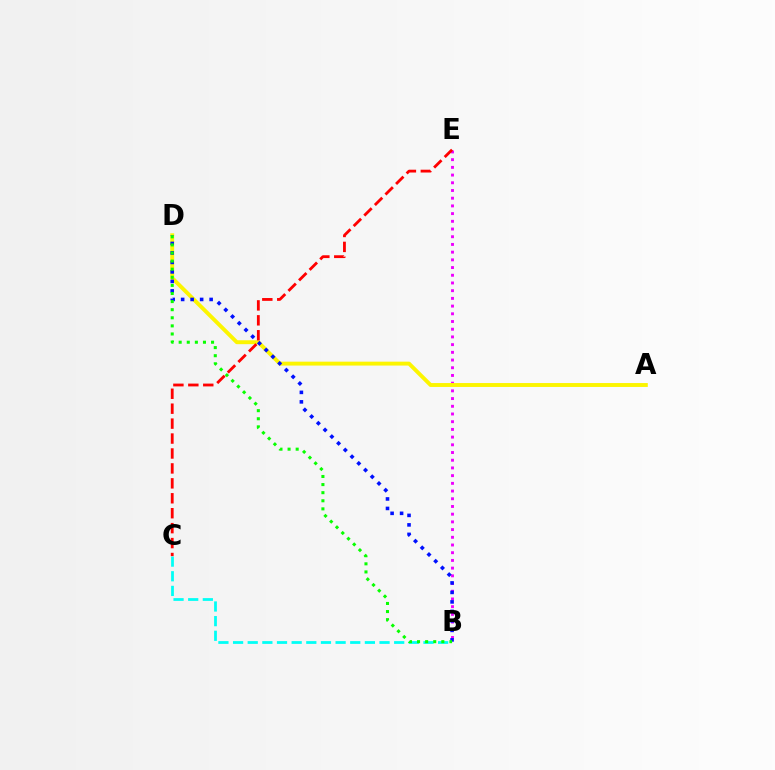{('B', 'E'): [{'color': '#ee00ff', 'line_style': 'dotted', 'thickness': 2.09}], ('B', 'C'): [{'color': '#00fff6', 'line_style': 'dashed', 'thickness': 1.99}], ('A', 'D'): [{'color': '#fcf500', 'line_style': 'solid', 'thickness': 2.81}], ('B', 'D'): [{'color': '#0010ff', 'line_style': 'dotted', 'thickness': 2.58}, {'color': '#08ff00', 'line_style': 'dotted', 'thickness': 2.2}], ('C', 'E'): [{'color': '#ff0000', 'line_style': 'dashed', 'thickness': 2.03}]}